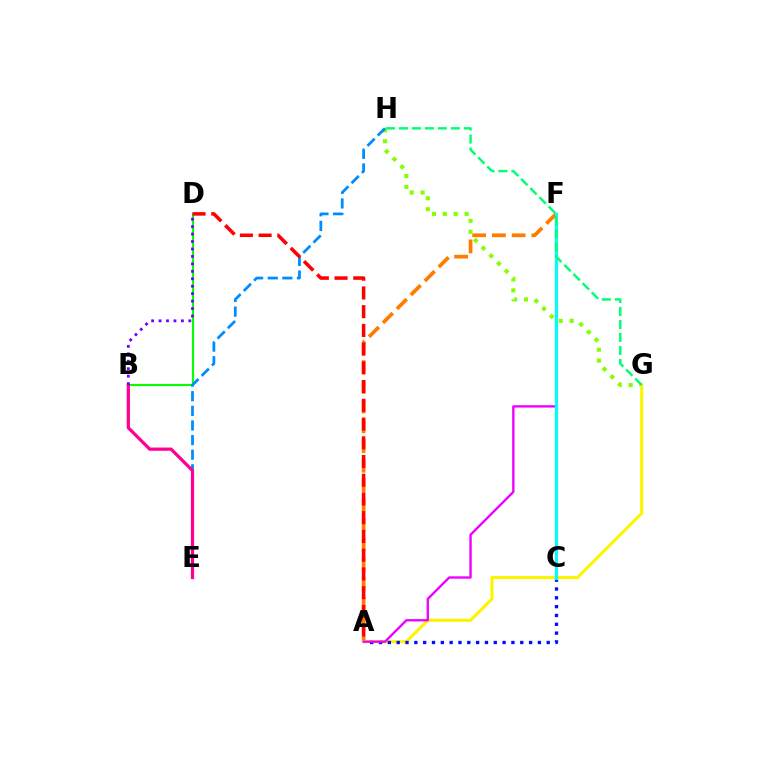{('G', 'H'): [{'color': '#84ff00', 'line_style': 'dotted', 'thickness': 2.96}, {'color': '#00ff74', 'line_style': 'dashed', 'thickness': 1.76}], ('B', 'D'): [{'color': '#08ff00', 'line_style': 'solid', 'thickness': 1.55}, {'color': '#7200ff', 'line_style': 'dotted', 'thickness': 2.02}], ('A', 'F'): [{'color': '#ff7c00', 'line_style': 'dashed', 'thickness': 2.68}, {'color': '#ee00ff', 'line_style': 'solid', 'thickness': 1.69}], ('E', 'H'): [{'color': '#008cff', 'line_style': 'dashed', 'thickness': 1.99}], ('B', 'E'): [{'color': '#ff0094', 'line_style': 'solid', 'thickness': 2.34}], ('A', 'G'): [{'color': '#fcf500', 'line_style': 'solid', 'thickness': 2.22}], ('A', 'C'): [{'color': '#0010ff', 'line_style': 'dotted', 'thickness': 2.4}], ('A', 'D'): [{'color': '#ff0000', 'line_style': 'dashed', 'thickness': 2.54}], ('C', 'F'): [{'color': '#00fff6', 'line_style': 'solid', 'thickness': 2.25}]}